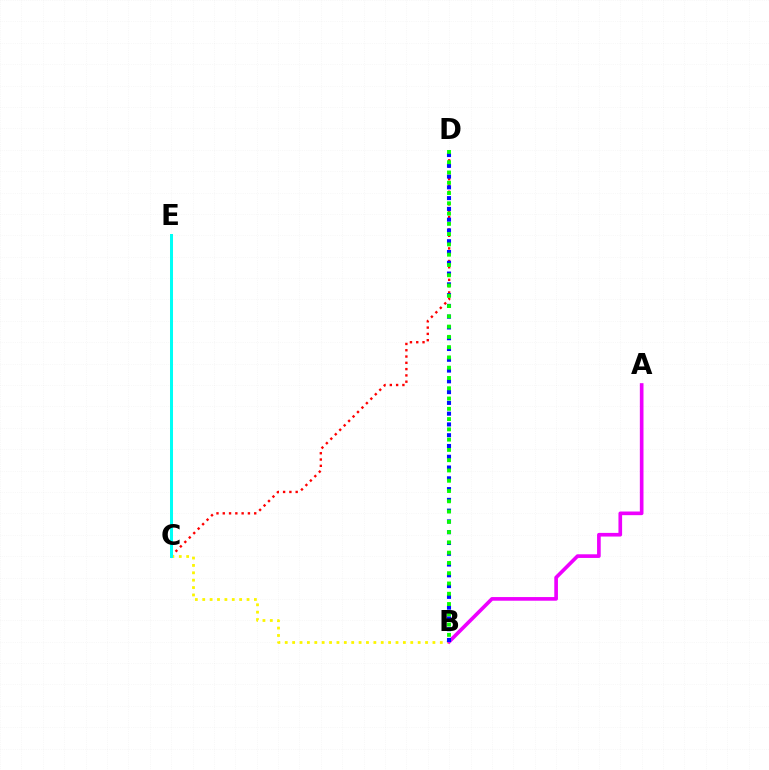{('C', 'D'): [{'color': '#ff0000', 'line_style': 'dotted', 'thickness': 1.71}], ('B', 'C'): [{'color': '#fcf500', 'line_style': 'dotted', 'thickness': 2.01}], ('A', 'B'): [{'color': '#ee00ff', 'line_style': 'solid', 'thickness': 2.63}], ('B', 'D'): [{'color': '#0010ff', 'line_style': 'dotted', 'thickness': 2.93}, {'color': '#08ff00', 'line_style': 'dotted', 'thickness': 2.79}], ('C', 'E'): [{'color': '#00fff6', 'line_style': 'solid', 'thickness': 2.16}]}